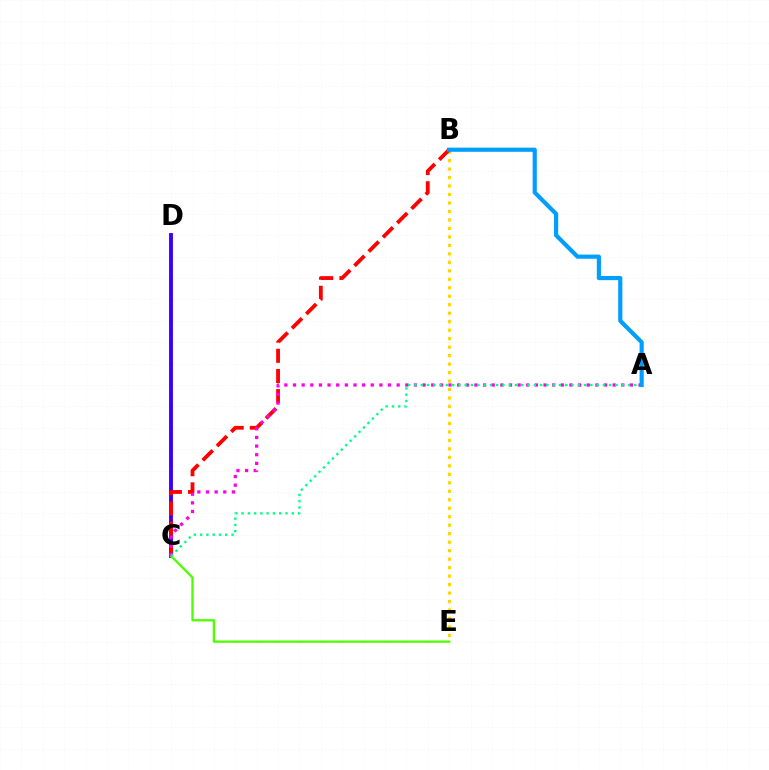{('B', 'E'): [{'color': '#ffd500', 'line_style': 'dotted', 'thickness': 2.3}], ('C', 'D'): [{'color': '#3700ff', 'line_style': 'solid', 'thickness': 2.78}], ('B', 'C'): [{'color': '#ff0000', 'line_style': 'dashed', 'thickness': 2.74}], ('C', 'E'): [{'color': '#4fff00', 'line_style': 'solid', 'thickness': 1.67}], ('A', 'C'): [{'color': '#ff00ed', 'line_style': 'dotted', 'thickness': 2.35}, {'color': '#00ff86', 'line_style': 'dotted', 'thickness': 1.71}], ('A', 'B'): [{'color': '#009eff', 'line_style': 'solid', 'thickness': 3.0}]}